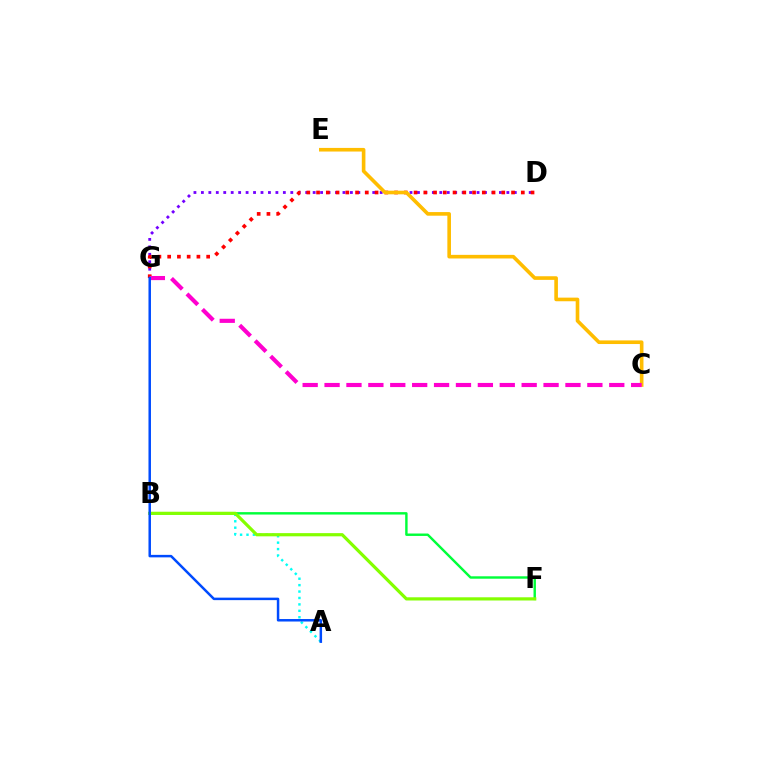{('B', 'F'): [{'color': '#00ff39', 'line_style': 'solid', 'thickness': 1.74}, {'color': '#84ff00', 'line_style': 'solid', 'thickness': 2.3}], ('D', 'G'): [{'color': '#7200ff', 'line_style': 'dotted', 'thickness': 2.02}, {'color': '#ff0000', 'line_style': 'dotted', 'thickness': 2.65}], ('A', 'B'): [{'color': '#00fff6', 'line_style': 'dotted', 'thickness': 1.74}], ('C', 'E'): [{'color': '#ffbd00', 'line_style': 'solid', 'thickness': 2.61}], ('C', 'G'): [{'color': '#ff00cf', 'line_style': 'dashed', 'thickness': 2.98}], ('A', 'G'): [{'color': '#004bff', 'line_style': 'solid', 'thickness': 1.79}]}